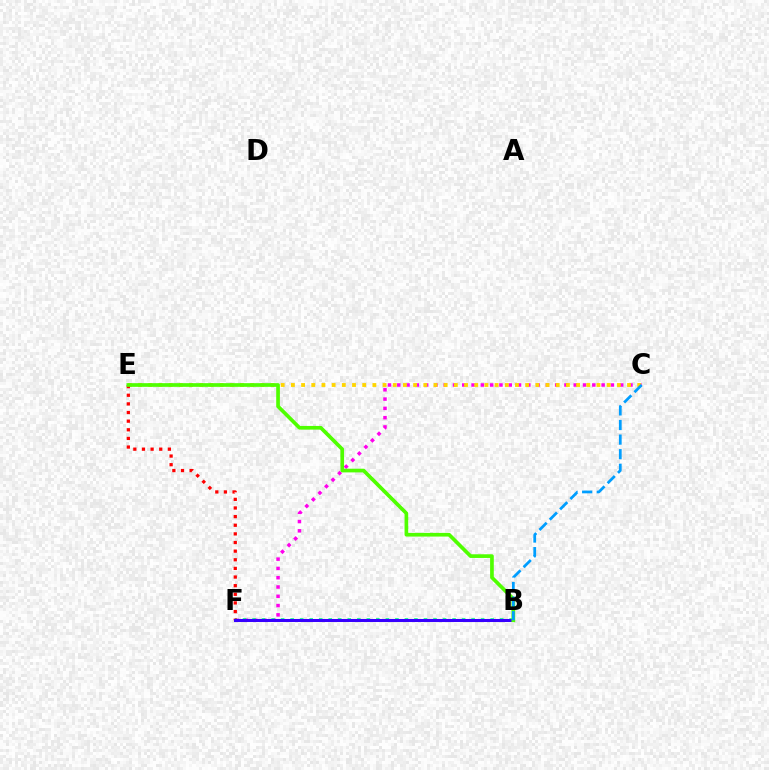{('C', 'F'): [{'color': '#ff00ed', 'line_style': 'dotted', 'thickness': 2.52}], ('C', 'E'): [{'color': '#ffd500', 'line_style': 'dotted', 'thickness': 2.77}], ('B', 'F'): [{'color': '#00ff86', 'line_style': 'dotted', 'thickness': 2.59}, {'color': '#3700ff', 'line_style': 'solid', 'thickness': 2.19}], ('E', 'F'): [{'color': '#ff0000', 'line_style': 'dotted', 'thickness': 2.35}], ('B', 'E'): [{'color': '#4fff00', 'line_style': 'solid', 'thickness': 2.65}], ('B', 'C'): [{'color': '#009eff', 'line_style': 'dashed', 'thickness': 1.98}]}